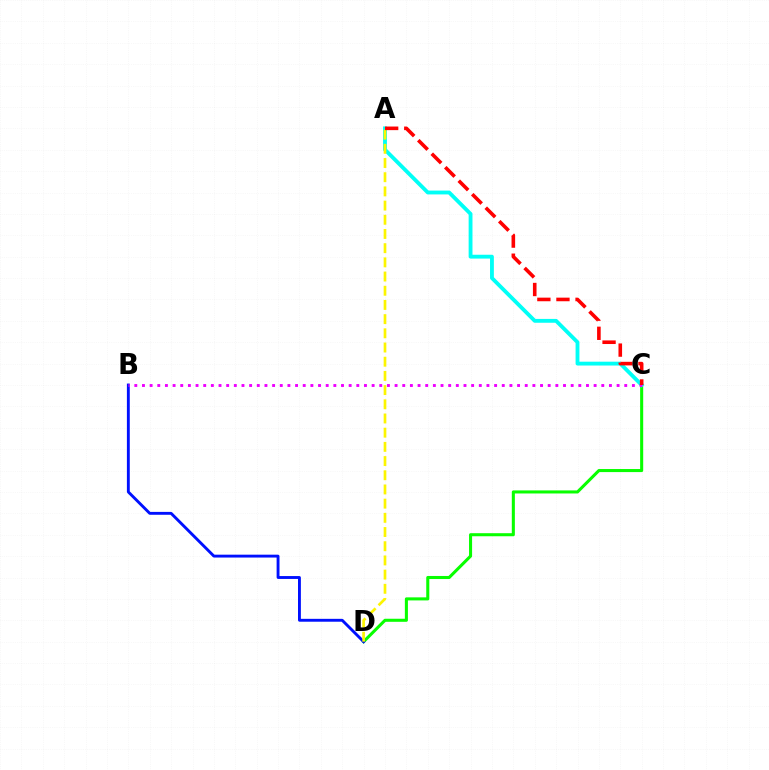{('C', 'D'): [{'color': '#08ff00', 'line_style': 'solid', 'thickness': 2.2}], ('B', 'D'): [{'color': '#0010ff', 'line_style': 'solid', 'thickness': 2.07}], ('A', 'C'): [{'color': '#00fff6', 'line_style': 'solid', 'thickness': 2.77}, {'color': '#ff0000', 'line_style': 'dashed', 'thickness': 2.59}], ('B', 'C'): [{'color': '#ee00ff', 'line_style': 'dotted', 'thickness': 2.08}], ('A', 'D'): [{'color': '#fcf500', 'line_style': 'dashed', 'thickness': 1.93}]}